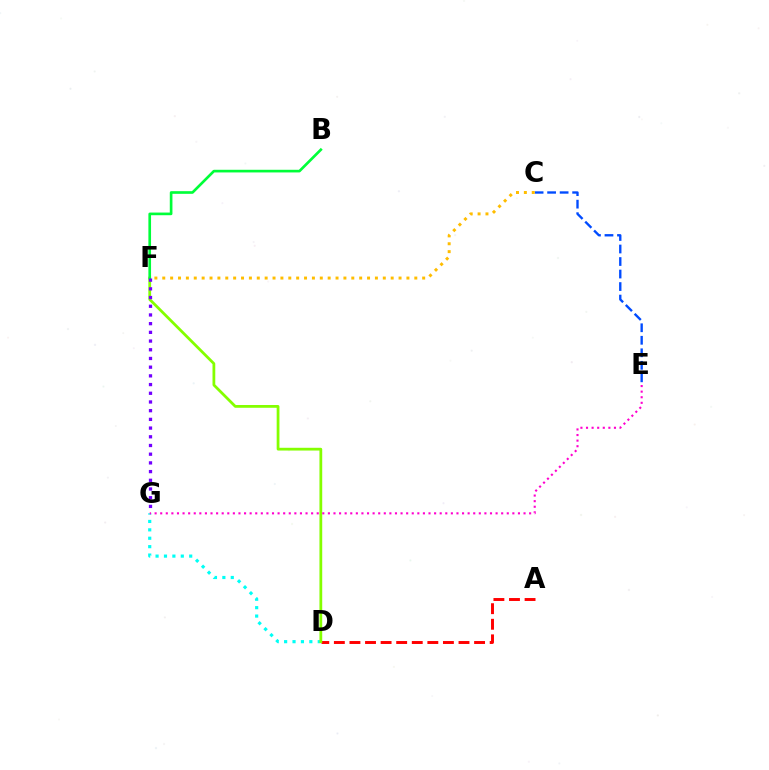{('D', 'G'): [{'color': '#00fff6', 'line_style': 'dotted', 'thickness': 2.28}], ('C', 'E'): [{'color': '#004bff', 'line_style': 'dashed', 'thickness': 1.7}], ('A', 'D'): [{'color': '#ff0000', 'line_style': 'dashed', 'thickness': 2.12}], ('C', 'F'): [{'color': '#ffbd00', 'line_style': 'dotted', 'thickness': 2.14}], ('D', 'F'): [{'color': '#84ff00', 'line_style': 'solid', 'thickness': 1.99}], ('B', 'F'): [{'color': '#00ff39', 'line_style': 'solid', 'thickness': 1.91}], ('E', 'G'): [{'color': '#ff00cf', 'line_style': 'dotted', 'thickness': 1.52}], ('F', 'G'): [{'color': '#7200ff', 'line_style': 'dotted', 'thickness': 2.36}]}